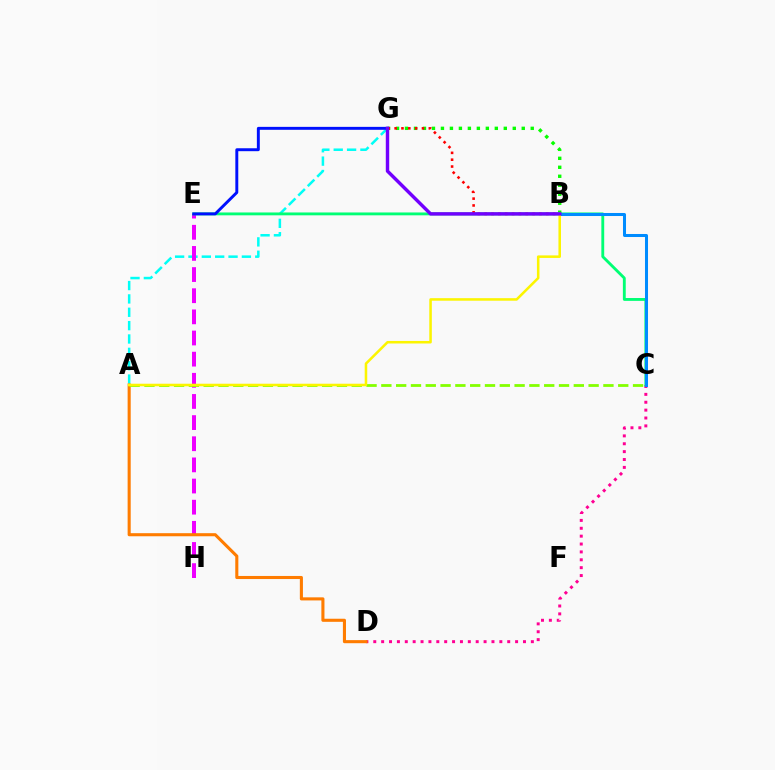{('A', 'G'): [{'color': '#00fff6', 'line_style': 'dashed', 'thickness': 1.81}], ('E', 'H'): [{'color': '#ee00ff', 'line_style': 'dashed', 'thickness': 2.87}], ('C', 'D'): [{'color': '#ff0094', 'line_style': 'dotted', 'thickness': 2.14}], ('B', 'G'): [{'color': '#08ff00', 'line_style': 'dotted', 'thickness': 2.44}, {'color': '#ff0000', 'line_style': 'dotted', 'thickness': 1.86}, {'color': '#7200ff', 'line_style': 'solid', 'thickness': 2.46}], ('A', 'D'): [{'color': '#ff7c00', 'line_style': 'solid', 'thickness': 2.22}], ('C', 'E'): [{'color': '#00ff74', 'line_style': 'solid', 'thickness': 2.05}], ('A', 'C'): [{'color': '#84ff00', 'line_style': 'dashed', 'thickness': 2.01}], ('B', 'C'): [{'color': '#008cff', 'line_style': 'solid', 'thickness': 2.17}], ('A', 'B'): [{'color': '#fcf500', 'line_style': 'solid', 'thickness': 1.83}], ('E', 'G'): [{'color': '#0010ff', 'line_style': 'solid', 'thickness': 2.11}]}